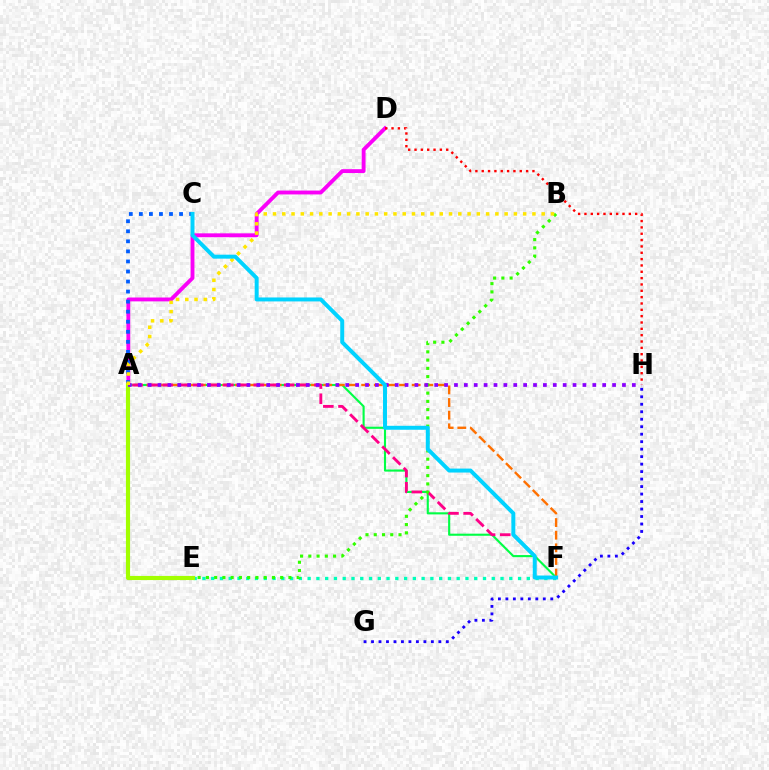{('A', 'F'): [{'color': '#00ff45', 'line_style': 'solid', 'thickness': 1.52}, {'color': '#ff7000', 'line_style': 'dashed', 'thickness': 1.72}, {'color': '#ff0088', 'line_style': 'dashed', 'thickness': 2.06}], ('A', 'D'): [{'color': '#fa00f9', 'line_style': 'solid', 'thickness': 2.78}], ('D', 'H'): [{'color': '#ff0000', 'line_style': 'dotted', 'thickness': 1.72}], ('E', 'F'): [{'color': '#00ffbb', 'line_style': 'dotted', 'thickness': 2.38}], ('G', 'H'): [{'color': '#1900ff', 'line_style': 'dotted', 'thickness': 2.03}], ('A', 'C'): [{'color': '#005dff', 'line_style': 'dotted', 'thickness': 2.73}], ('A', 'E'): [{'color': '#a2ff00', 'line_style': 'solid', 'thickness': 2.98}], ('B', 'E'): [{'color': '#31ff00', 'line_style': 'dotted', 'thickness': 2.24}], ('A', 'H'): [{'color': '#8a00ff', 'line_style': 'dotted', 'thickness': 2.68}], ('A', 'B'): [{'color': '#ffe600', 'line_style': 'dotted', 'thickness': 2.52}], ('C', 'F'): [{'color': '#00d3ff', 'line_style': 'solid', 'thickness': 2.85}]}